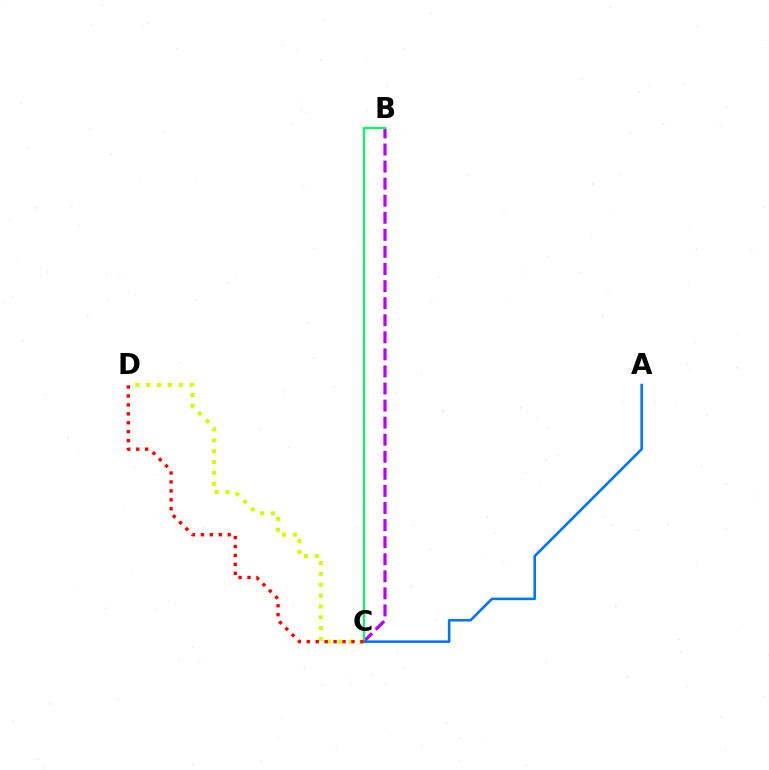{('B', 'C'): [{'color': '#b900ff', 'line_style': 'dashed', 'thickness': 2.32}, {'color': '#00ff5c', 'line_style': 'solid', 'thickness': 1.54}], ('A', 'C'): [{'color': '#0074ff', 'line_style': 'solid', 'thickness': 1.84}], ('C', 'D'): [{'color': '#d1ff00', 'line_style': 'dotted', 'thickness': 2.95}, {'color': '#ff0000', 'line_style': 'dotted', 'thickness': 2.43}]}